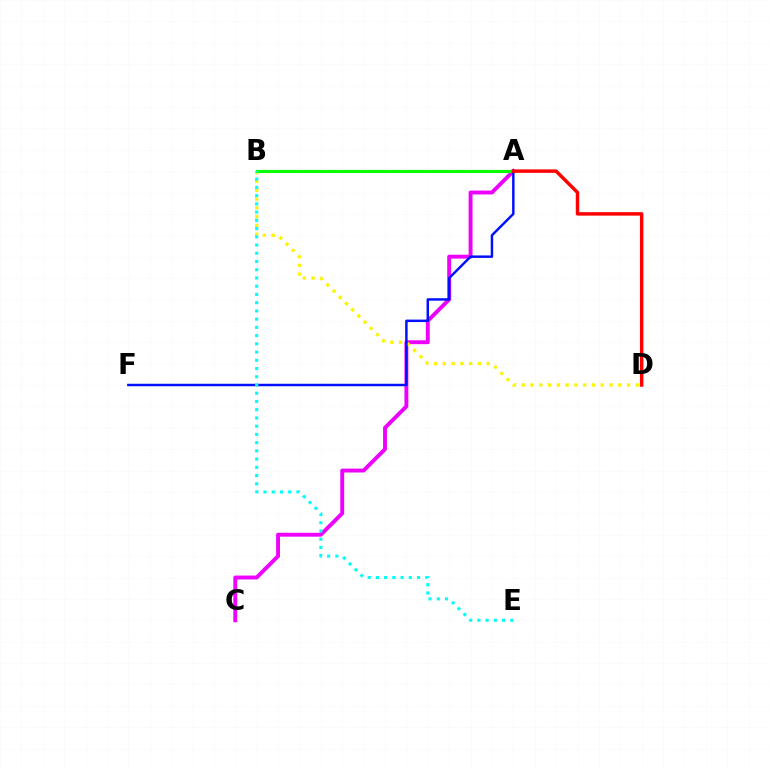{('A', 'C'): [{'color': '#ee00ff', 'line_style': 'solid', 'thickness': 2.8}], ('B', 'D'): [{'color': '#fcf500', 'line_style': 'dotted', 'thickness': 2.38}], ('A', 'B'): [{'color': '#08ff00', 'line_style': 'solid', 'thickness': 2.23}], ('A', 'F'): [{'color': '#0010ff', 'line_style': 'solid', 'thickness': 1.78}], ('A', 'D'): [{'color': '#ff0000', 'line_style': 'solid', 'thickness': 2.49}], ('B', 'E'): [{'color': '#00fff6', 'line_style': 'dotted', 'thickness': 2.24}]}